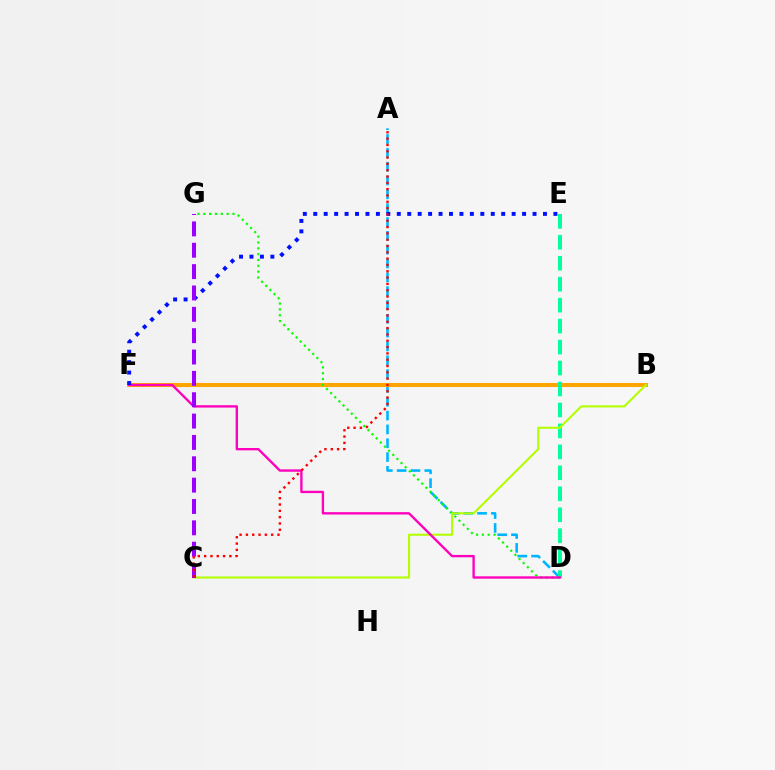{('A', 'D'): [{'color': '#00b5ff', 'line_style': 'dashed', 'thickness': 1.88}], ('B', 'F'): [{'color': '#ffa500', 'line_style': 'solid', 'thickness': 2.91}], ('D', 'E'): [{'color': '#00ff9d', 'line_style': 'dashed', 'thickness': 2.85}], ('D', 'G'): [{'color': '#08ff00', 'line_style': 'dotted', 'thickness': 1.59}], ('B', 'C'): [{'color': '#b3ff00', 'line_style': 'solid', 'thickness': 1.51}], ('D', 'F'): [{'color': '#ff00bd', 'line_style': 'solid', 'thickness': 1.7}], ('E', 'F'): [{'color': '#0010ff', 'line_style': 'dotted', 'thickness': 2.84}], ('C', 'G'): [{'color': '#9b00ff', 'line_style': 'dashed', 'thickness': 2.9}], ('A', 'C'): [{'color': '#ff0000', 'line_style': 'dotted', 'thickness': 1.72}]}